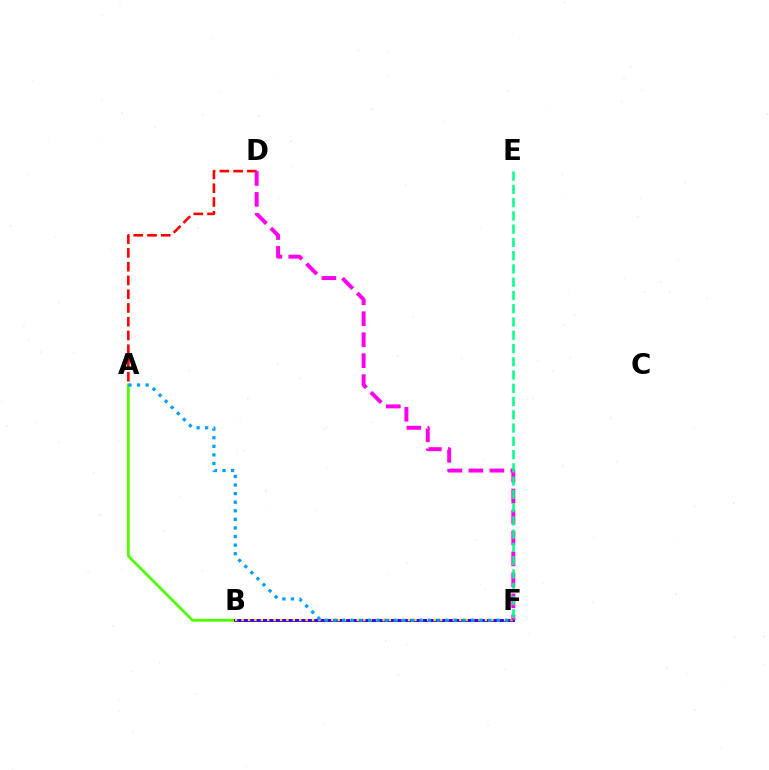{('A', 'B'): [{'color': '#4fff00', 'line_style': 'solid', 'thickness': 2.03}], ('B', 'F'): [{'color': '#3700ff', 'line_style': 'solid', 'thickness': 2.13}, {'color': '#ffd500', 'line_style': 'dotted', 'thickness': 1.74}], ('A', 'D'): [{'color': '#ff0000', 'line_style': 'dashed', 'thickness': 1.87}], ('D', 'F'): [{'color': '#ff00ed', 'line_style': 'dashed', 'thickness': 2.85}], ('E', 'F'): [{'color': '#00ff86', 'line_style': 'dashed', 'thickness': 1.8}], ('A', 'F'): [{'color': '#009eff', 'line_style': 'dotted', 'thickness': 2.33}]}